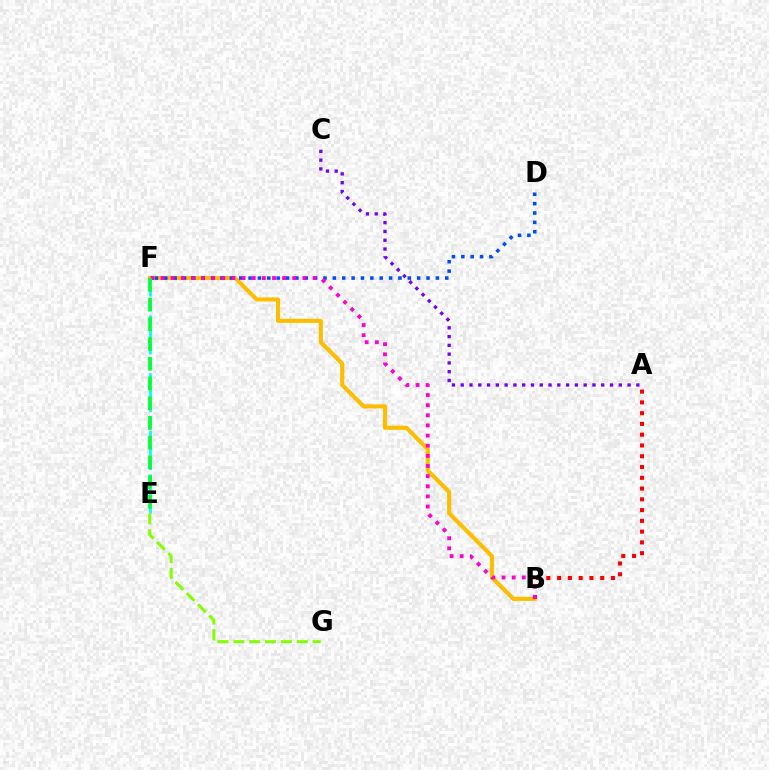{('B', 'F'): [{'color': '#ffbd00', 'line_style': 'solid', 'thickness': 2.94}, {'color': '#ff00cf', 'line_style': 'dotted', 'thickness': 2.75}], ('A', 'B'): [{'color': '#ff0000', 'line_style': 'dotted', 'thickness': 2.93}], ('D', 'F'): [{'color': '#004bff', 'line_style': 'dotted', 'thickness': 2.54}], ('E', 'F'): [{'color': '#00fff6', 'line_style': 'dashed', 'thickness': 1.97}, {'color': '#00ff39', 'line_style': 'dashed', 'thickness': 2.68}], ('A', 'C'): [{'color': '#7200ff', 'line_style': 'dotted', 'thickness': 2.39}], ('E', 'G'): [{'color': '#84ff00', 'line_style': 'dashed', 'thickness': 2.15}]}